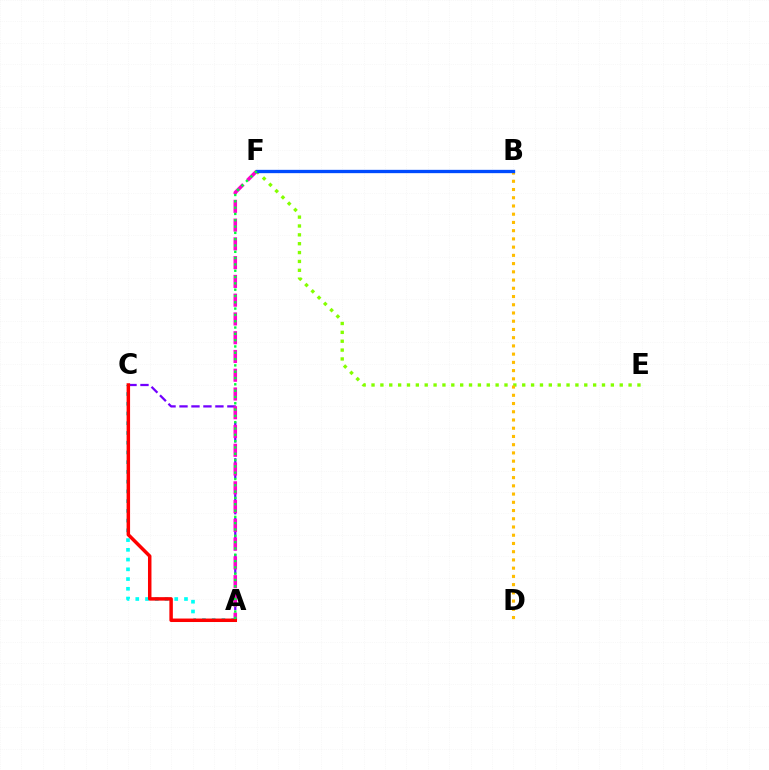{('E', 'F'): [{'color': '#84ff00', 'line_style': 'dotted', 'thickness': 2.41}], ('B', 'D'): [{'color': '#ffbd00', 'line_style': 'dotted', 'thickness': 2.24}], ('A', 'C'): [{'color': '#7200ff', 'line_style': 'dashed', 'thickness': 1.63}, {'color': '#00fff6', 'line_style': 'dotted', 'thickness': 2.65}, {'color': '#ff0000', 'line_style': 'solid', 'thickness': 2.51}], ('A', 'F'): [{'color': '#ff00cf', 'line_style': 'dashed', 'thickness': 2.55}, {'color': '#00ff39', 'line_style': 'dotted', 'thickness': 1.71}], ('B', 'F'): [{'color': '#004bff', 'line_style': 'solid', 'thickness': 2.39}]}